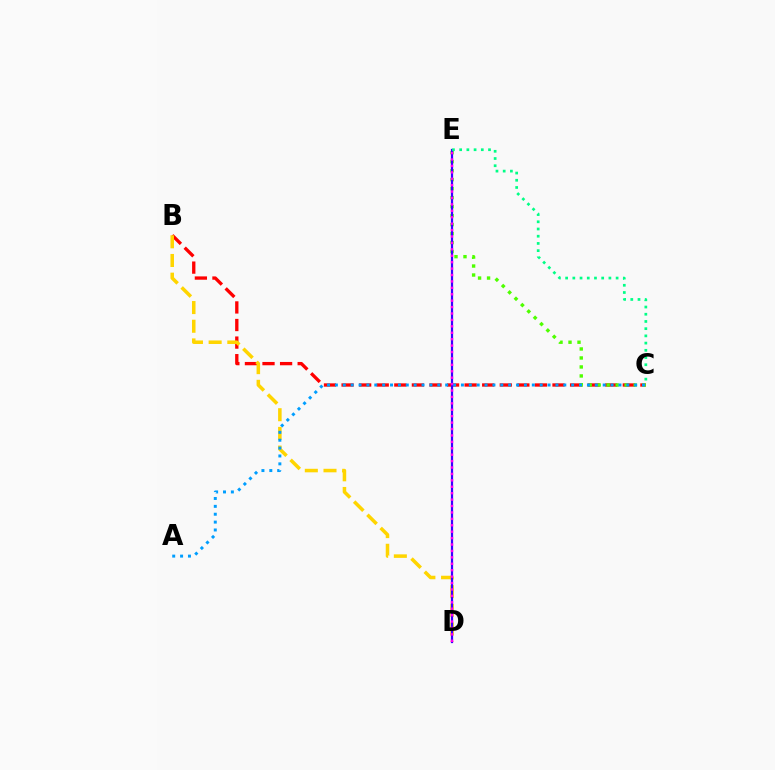{('B', 'C'): [{'color': '#ff0000', 'line_style': 'dashed', 'thickness': 2.39}], ('C', 'E'): [{'color': '#4fff00', 'line_style': 'dotted', 'thickness': 2.44}, {'color': '#00ff86', 'line_style': 'dotted', 'thickness': 1.96}], ('B', 'D'): [{'color': '#ffd500', 'line_style': 'dashed', 'thickness': 2.54}], ('A', 'C'): [{'color': '#009eff', 'line_style': 'dotted', 'thickness': 2.14}], ('D', 'E'): [{'color': '#3700ff', 'line_style': 'solid', 'thickness': 1.61}, {'color': '#ff00ed', 'line_style': 'dotted', 'thickness': 1.74}]}